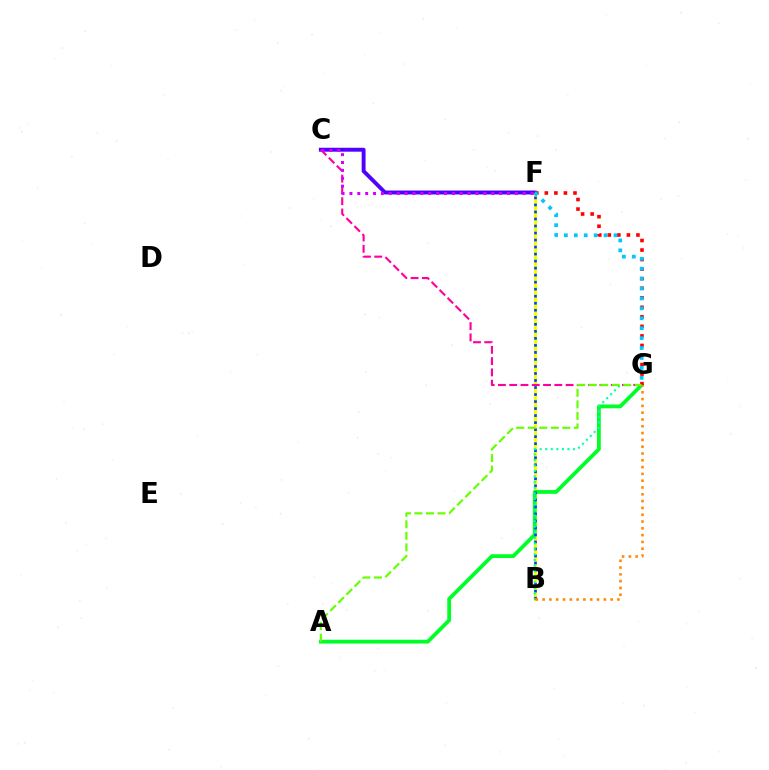{('B', 'F'): [{'color': '#eeff00', 'line_style': 'solid', 'thickness': 2.23}, {'color': '#003fff', 'line_style': 'dotted', 'thickness': 1.91}], ('C', 'F'): [{'color': '#4f00ff', 'line_style': 'solid', 'thickness': 2.81}, {'color': '#d600ff', 'line_style': 'dotted', 'thickness': 2.14}], ('A', 'G'): [{'color': '#00ff27', 'line_style': 'solid', 'thickness': 2.72}, {'color': '#66ff00', 'line_style': 'dashed', 'thickness': 1.57}], ('B', 'G'): [{'color': '#00ffaf', 'line_style': 'dotted', 'thickness': 1.51}, {'color': '#ff8800', 'line_style': 'dotted', 'thickness': 1.85}], ('C', 'G'): [{'color': '#ff00a0', 'line_style': 'dashed', 'thickness': 1.53}], ('F', 'G'): [{'color': '#ff0000', 'line_style': 'dotted', 'thickness': 2.59}, {'color': '#00c7ff', 'line_style': 'dotted', 'thickness': 2.7}]}